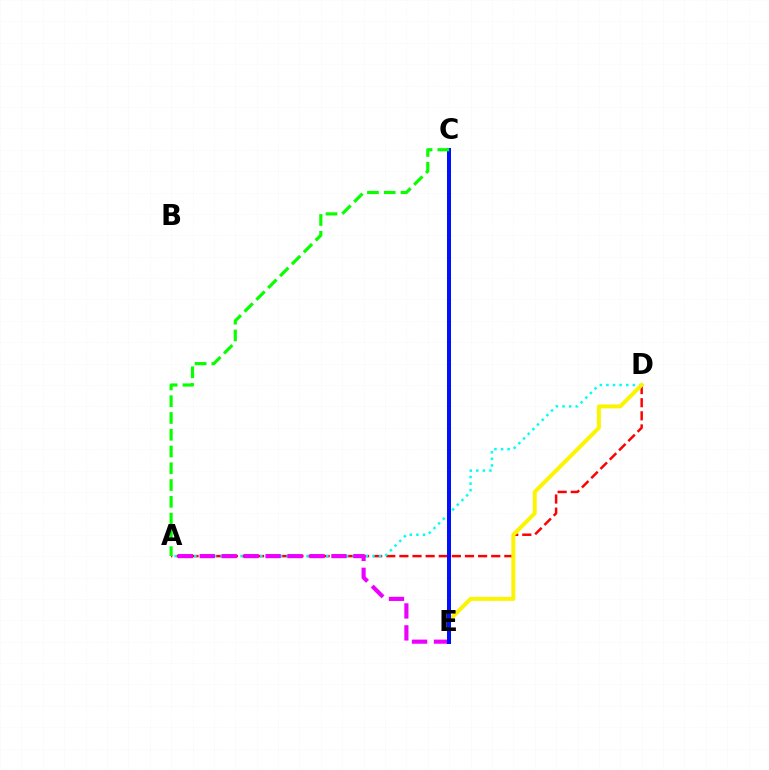{('A', 'D'): [{'color': '#ff0000', 'line_style': 'dashed', 'thickness': 1.78}, {'color': '#00fff6', 'line_style': 'dotted', 'thickness': 1.79}], ('A', 'E'): [{'color': '#ee00ff', 'line_style': 'dashed', 'thickness': 2.98}], ('D', 'E'): [{'color': '#fcf500', 'line_style': 'solid', 'thickness': 2.86}], ('C', 'E'): [{'color': '#0010ff', 'line_style': 'solid', 'thickness': 2.88}], ('A', 'C'): [{'color': '#08ff00', 'line_style': 'dashed', 'thickness': 2.28}]}